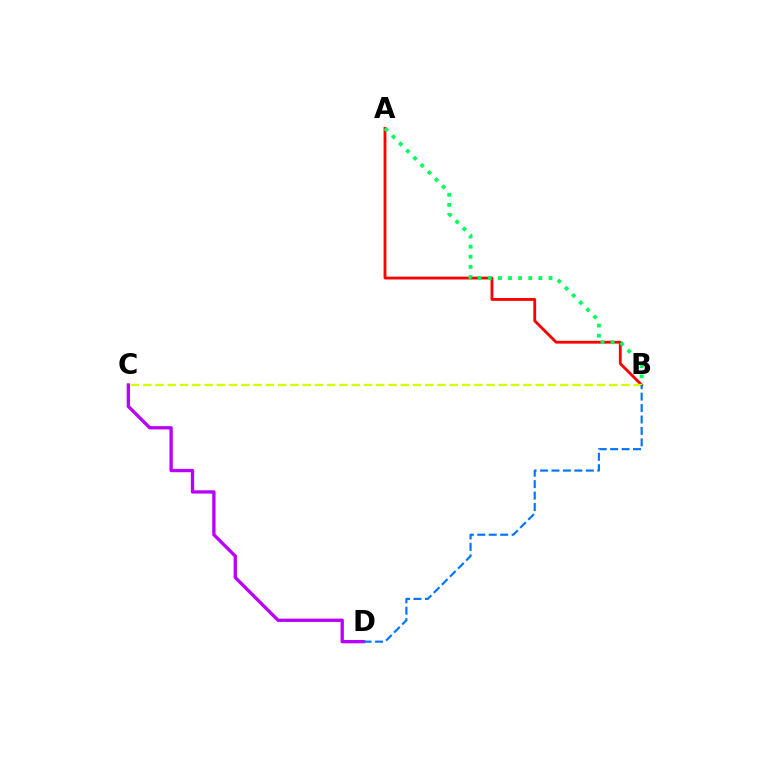{('A', 'B'): [{'color': '#ff0000', 'line_style': 'solid', 'thickness': 2.04}, {'color': '#00ff5c', 'line_style': 'dotted', 'thickness': 2.75}], ('B', 'C'): [{'color': '#d1ff00', 'line_style': 'dashed', 'thickness': 1.67}], ('C', 'D'): [{'color': '#b900ff', 'line_style': 'solid', 'thickness': 2.39}], ('B', 'D'): [{'color': '#0074ff', 'line_style': 'dashed', 'thickness': 1.55}]}